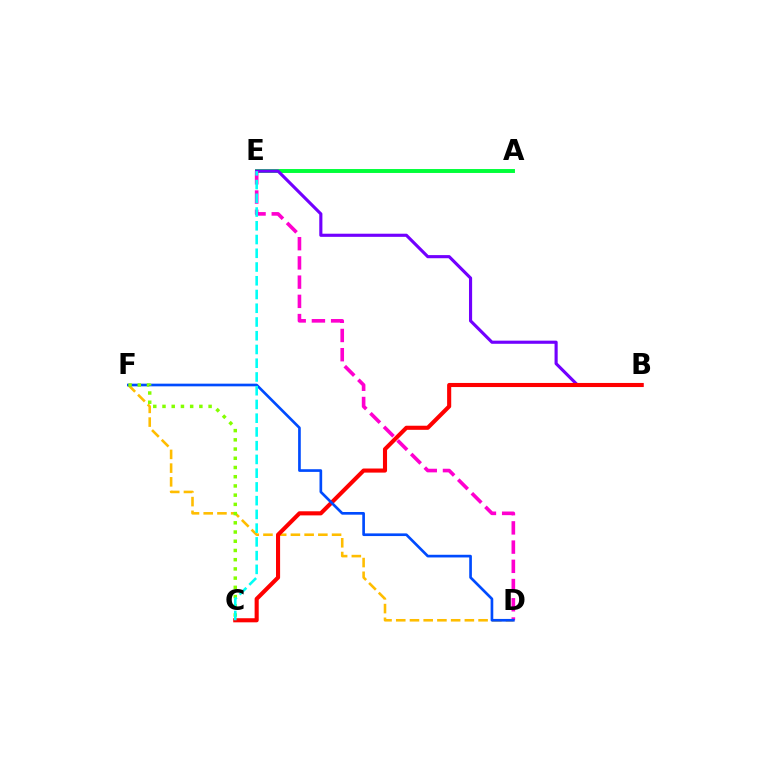{('A', 'E'): [{'color': '#00ff39', 'line_style': 'solid', 'thickness': 2.82}], ('B', 'E'): [{'color': '#7200ff', 'line_style': 'solid', 'thickness': 2.25}], ('D', 'F'): [{'color': '#ffbd00', 'line_style': 'dashed', 'thickness': 1.86}, {'color': '#004bff', 'line_style': 'solid', 'thickness': 1.93}], ('B', 'C'): [{'color': '#ff0000', 'line_style': 'solid', 'thickness': 2.95}], ('D', 'E'): [{'color': '#ff00cf', 'line_style': 'dashed', 'thickness': 2.61}], ('C', 'F'): [{'color': '#84ff00', 'line_style': 'dotted', 'thickness': 2.5}], ('C', 'E'): [{'color': '#00fff6', 'line_style': 'dashed', 'thickness': 1.87}]}